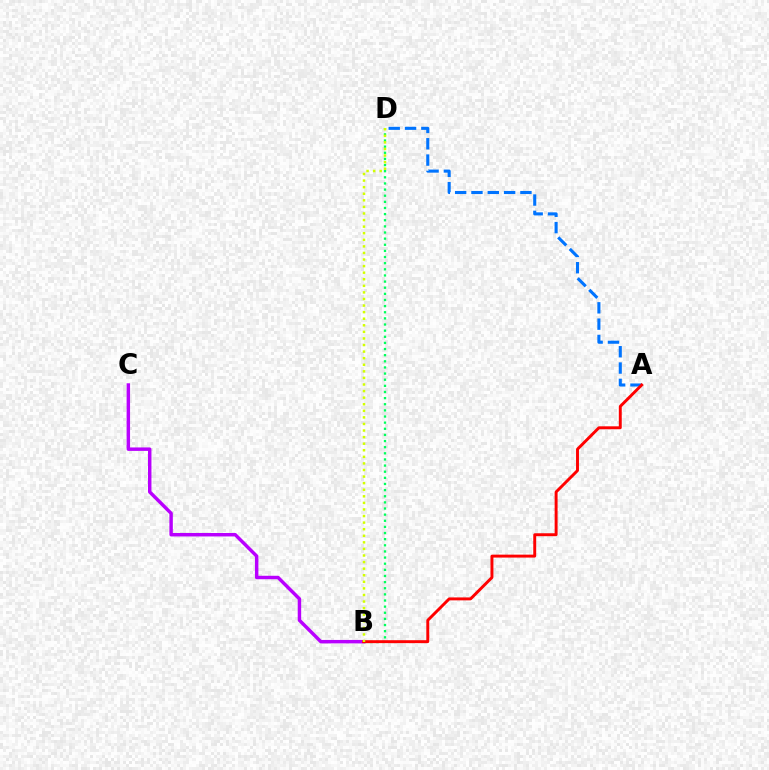{('B', 'D'): [{'color': '#00ff5c', 'line_style': 'dotted', 'thickness': 1.67}, {'color': '#d1ff00', 'line_style': 'dotted', 'thickness': 1.79}], ('B', 'C'): [{'color': '#b900ff', 'line_style': 'solid', 'thickness': 2.48}], ('A', 'D'): [{'color': '#0074ff', 'line_style': 'dashed', 'thickness': 2.22}], ('A', 'B'): [{'color': '#ff0000', 'line_style': 'solid', 'thickness': 2.11}]}